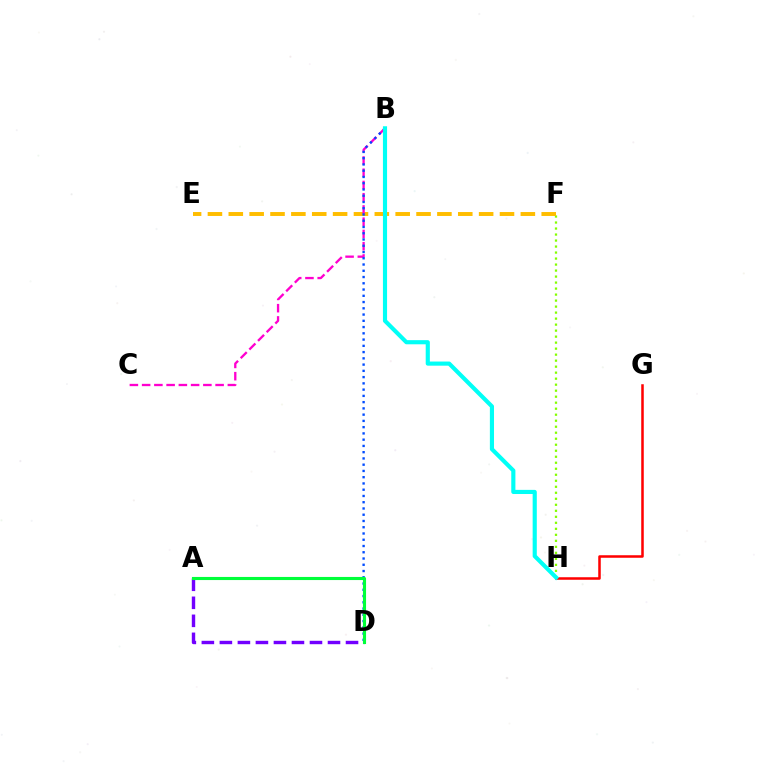{('F', 'H'): [{'color': '#84ff00', 'line_style': 'dotted', 'thickness': 1.63}], ('E', 'F'): [{'color': '#ffbd00', 'line_style': 'dashed', 'thickness': 2.83}], ('G', 'H'): [{'color': '#ff0000', 'line_style': 'solid', 'thickness': 1.82}], ('B', 'C'): [{'color': '#ff00cf', 'line_style': 'dashed', 'thickness': 1.66}], ('B', 'D'): [{'color': '#004bff', 'line_style': 'dotted', 'thickness': 1.7}], ('B', 'H'): [{'color': '#00fff6', 'line_style': 'solid', 'thickness': 2.98}], ('A', 'D'): [{'color': '#7200ff', 'line_style': 'dashed', 'thickness': 2.45}, {'color': '#00ff39', 'line_style': 'solid', 'thickness': 2.24}]}